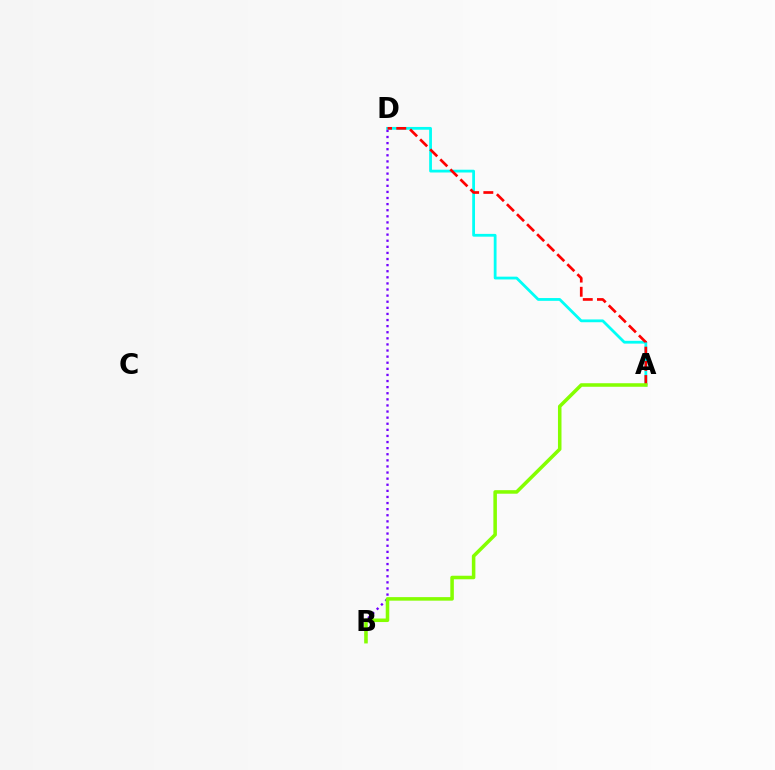{('A', 'D'): [{'color': '#00fff6', 'line_style': 'solid', 'thickness': 2.01}, {'color': '#ff0000', 'line_style': 'dashed', 'thickness': 1.93}], ('B', 'D'): [{'color': '#7200ff', 'line_style': 'dotted', 'thickness': 1.66}], ('A', 'B'): [{'color': '#84ff00', 'line_style': 'solid', 'thickness': 2.55}]}